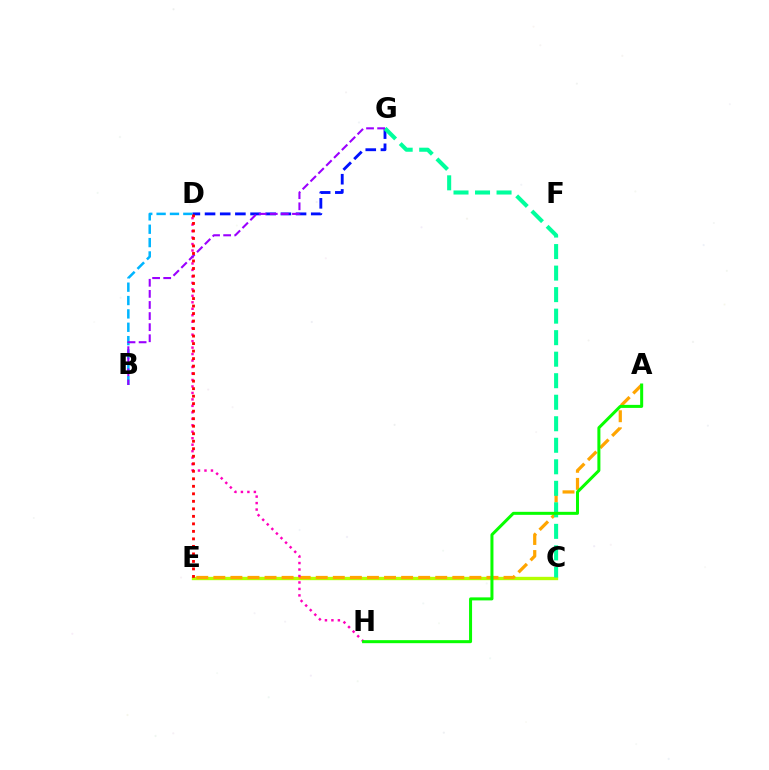{('C', 'E'): [{'color': '#b3ff00', 'line_style': 'solid', 'thickness': 2.41}], ('A', 'E'): [{'color': '#ffa500', 'line_style': 'dashed', 'thickness': 2.32}], ('D', 'G'): [{'color': '#0010ff', 'line_style': 'dashed', 'thickness': 2.06}], ('D', 'H'): [{'color': '#ff00bd', 'line_style': 'dotted', 'thickness': 1.76}], ('C', 'G'): [{'color': '#00ff9d', 'line_style': 'dashed', 'thickness': 2.92}], ('B', 'D'): [{'color': '#00b5ff', 'line_style': 'dashed', 'thickness': 1.82}], ('B', 'G'): [{'color': '#9b00ff', 'line_style': 'dashed', 'thickness': 1.51}], ('A', 'H'): [{'color': '#08ff00', 'line_style': 'solid', 'thickness': 2.17}], ('D', 'E'): [{'color': '#ff0000', 'line_style': 'dotted', 'thickness': 2.04}]}